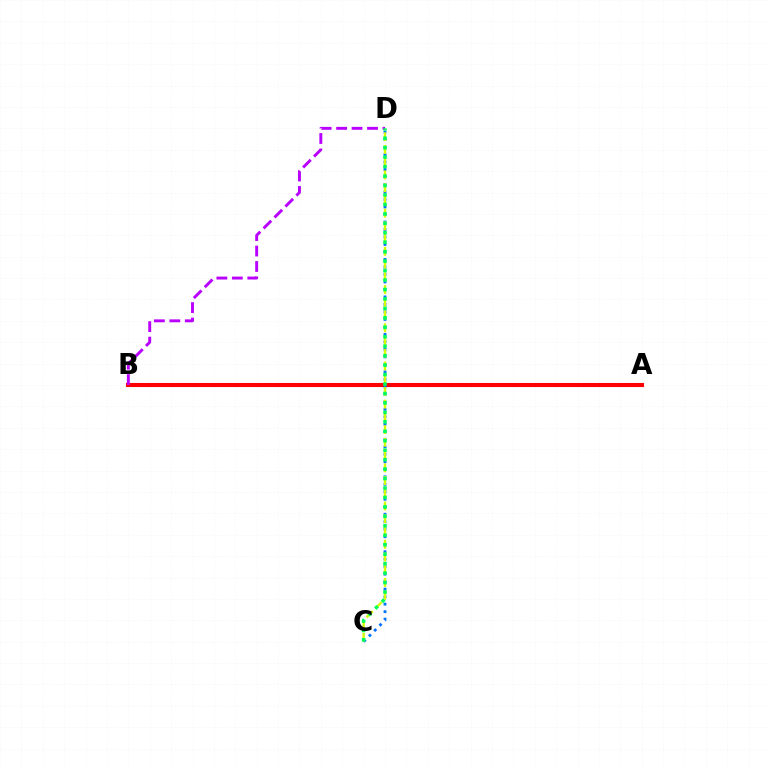{('A', 'B'): [{'color': '#ff0000', 'line_style': 'solid', 'thickness': 2.95}], ('C', 'D'): [{'color': '#0074ff', 'line_style': 'dotted', 'thickness': 2.04}, {'color': '#d1ff00', 'line_style': 'dashed', 'thickness': 1.73}, {'color': '#00ff5c', 'line_style': 'dotted', 'thickness': 2.57}], ('B', 'D'): [{'color': '#b900ff', 'line_style': 'dashed', 'thickness': 2.1}]}